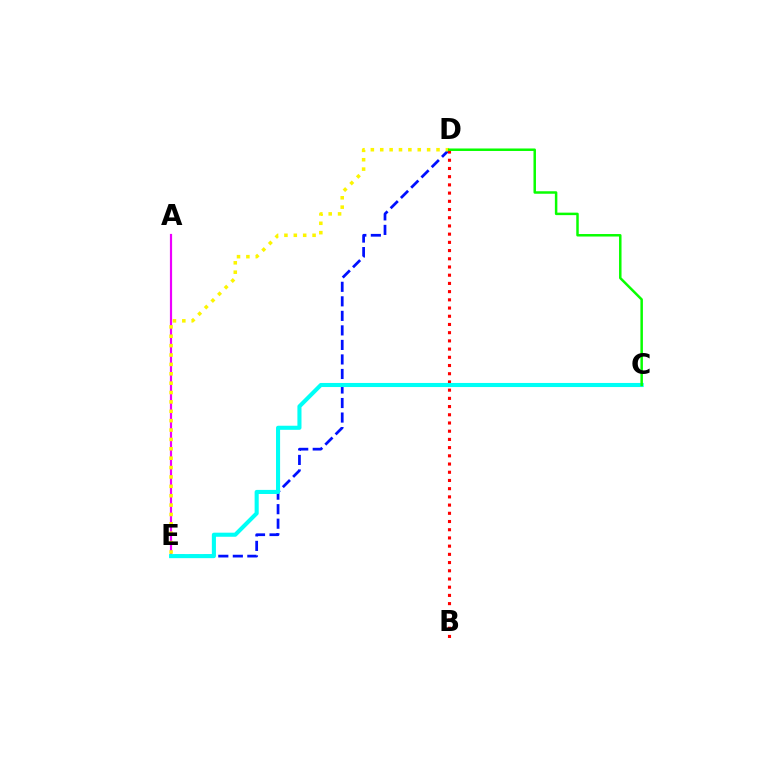{('D', 'E'): [{'color': '#0010ff', 'line_style': 'dashed', 'thickness': 1.97}, {'color': '#fcf500', 'line_style': 'dotted', 'thickness': 2.55}], ('A', 'E'): [{'color': '#ee00ff', 'line_style': 'solid', 'thickness': 1.58}], ('B', 'D'): [{'color': '#ff0000', 'line_style': 'dotted', 'thickness': 2.23}], ('C', 'E'): [{'color': '#00fff6', 'line_style': 'solid', 'thickness': 2.94}], ('C', 'D'): [{'color': '#08ff00', 'line_style': 'solid', 'thickness': 1.79}]}